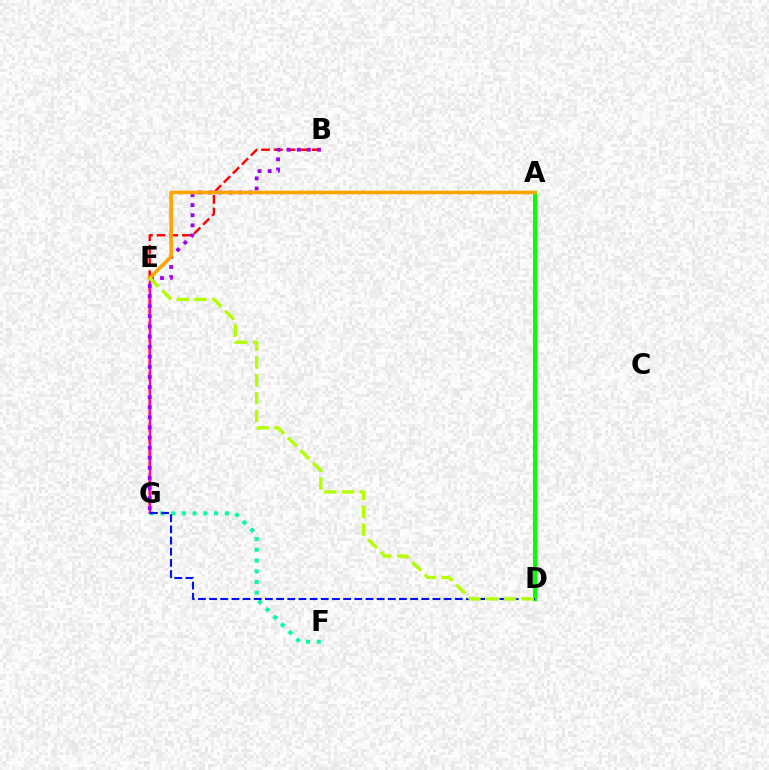{('F', 'G'): [{'color': '#00ff9d', 'line_style': 'dotted', 'thickness': 2.92}], ('A', 'D'): [{'color': '#00b5ff', 'line_style': 'dotted', 'thickness': 2.03}, {'color': '#08ff00', 'line_style': 'solid', 'thickness': 2.97}], ('B', 'G'): [{'color': '#ff0000', 'line_style': 'dashed', 'thickness': 1.73}, {'color': '#9b00ff', 'line_style': 'dotted', 'thickness': 2.74}], ('E', 'G'): [{'color': '#ff00bd', 'line_style': 'solid', 'thickness': 1.7}], ('A', 'E'): [{'color': '#ffa500', 'line_style': 'solid', 'thickness': 2.6}], ('D', 'G'): [{'color': '#0010ff', 'line_style': 'dashed', 'thickness': 1.52}], ('D', 'E'): [{'color': '#b3ff00', 'line_style': 'dashed', 'thickness': 2.42}]}